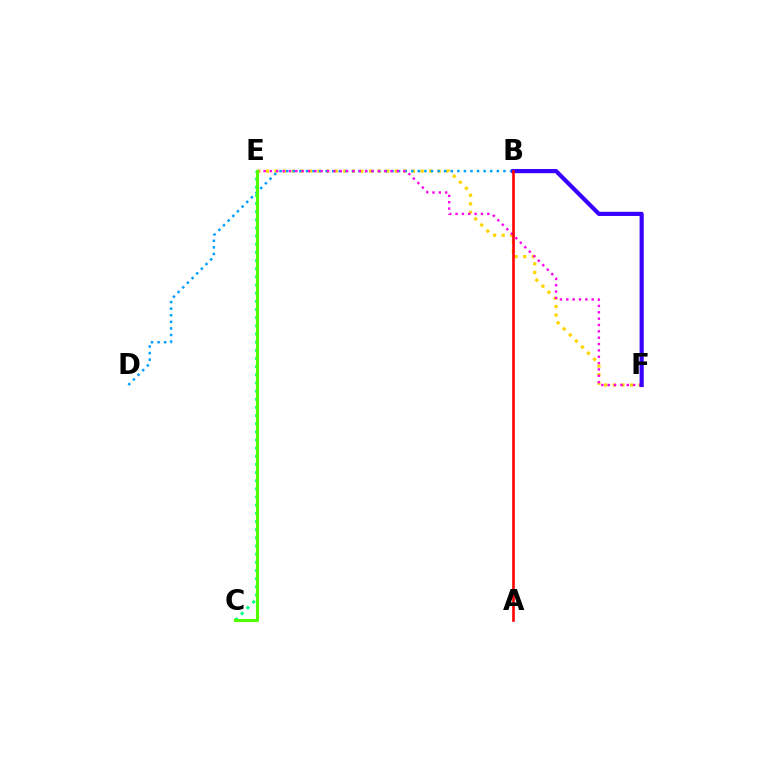{('E', 'F'): [{'color': '#ffd500', 'line_style': 'dotted', 'thickness': 2.33}, {'color': '#ff00ed', 'line_style': 'dotted', 'thickness': 1.73}], ('B', 'D'): [{'color': '#009eff', 'line_style': 'dotted', 'thickness': 1.79}], ('C', 'E'): [{'color': '#00ff86', 'line_style': 'dotted', 'thickness': 2.22}, {'color': '#4fff00', 'line_style': 'solid', 'thickness': 2.22}], ('B', 'F'): [{'color': '#3700ff', 'line_style': 'solid', 'thickness': 2.99}], ('A', 'B'): [{'color': '#ff0000', 'line_style': 'solid', 'thickness': 1.89}]}